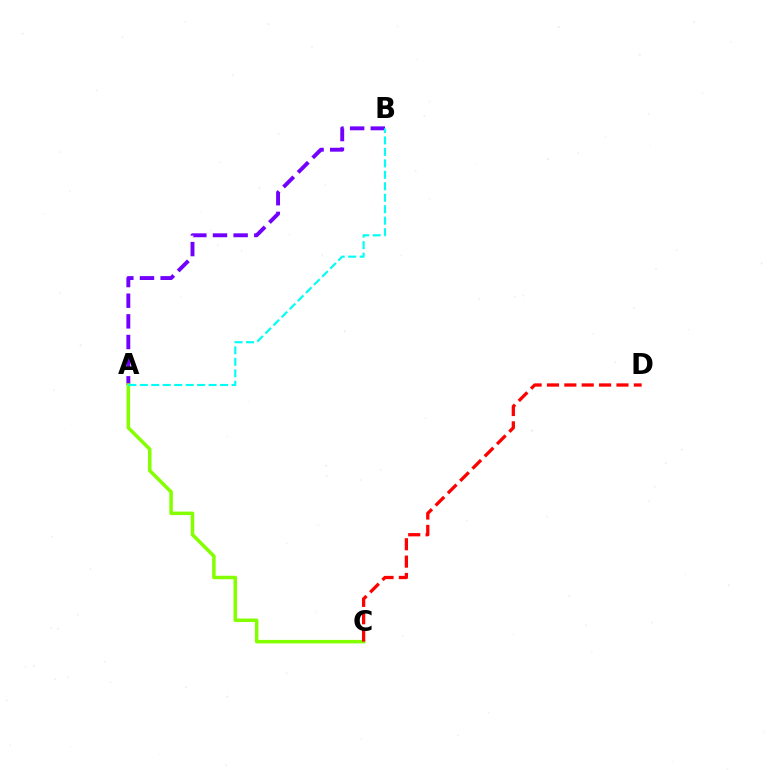{('A', 'B'): [{'color': '#7200ff', 'line_style': 'dashed', 'thickness': 2.81}, {'color': '#00fff6', 'line_style': 'dashed', 'thickness': 1.56}], ('A', 'C'): [{'color': '#84ff00', 'line_style': 'solid', 'thickness': 2.53}], ('C', 'D'): [{'color': '#ff0000', 'line_style': 'dashed', 'thickness': 2.36}]}